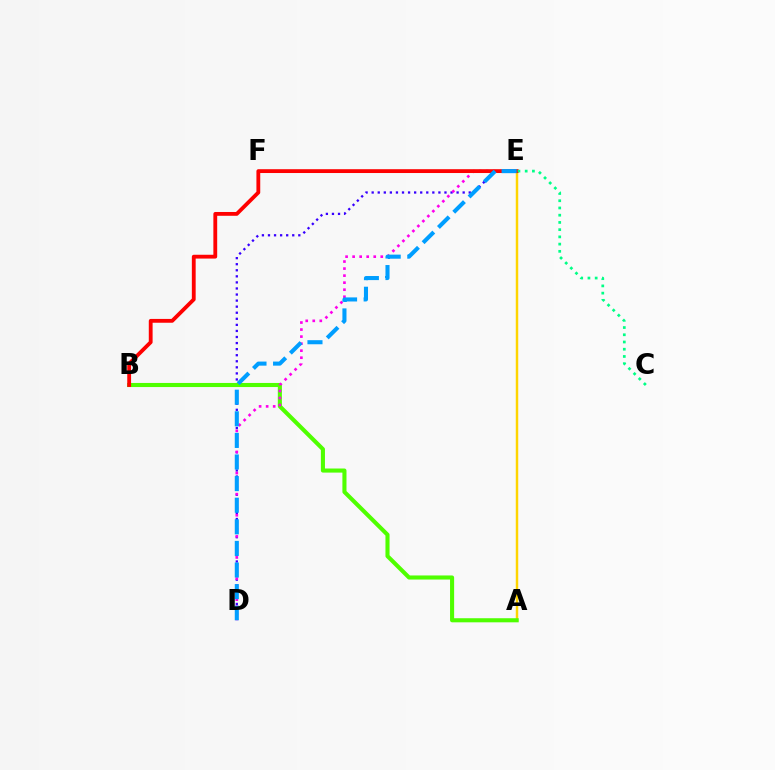{('A', 'E'): [{'color': '#ffd500', 'line_style': 'solid', 'thickness': 1.77}], ('D', 'E'): [{'color': '#3700ff', 'line_style': 'dotted', 'thickness': 1.65}, {'color': '#ff00ed', 'line_style': 'dotted', 'thickness': 1.91}, {'color': '#009eff', 'line_style': 'dashed', 'thickness': 2.93}], ('A', 'B'): [{'color': '#4fff00', 'line_style': 'solid', 'thickness': 2.94}], ('B', 'E'): [{'color': '#ff0000', 'line_style': 'solid', 'thickness': 2.75}], ('C', 'E'): [{'color': '#00ff86', 'line_style': 'dotted', 'thickness': 1.96}]}